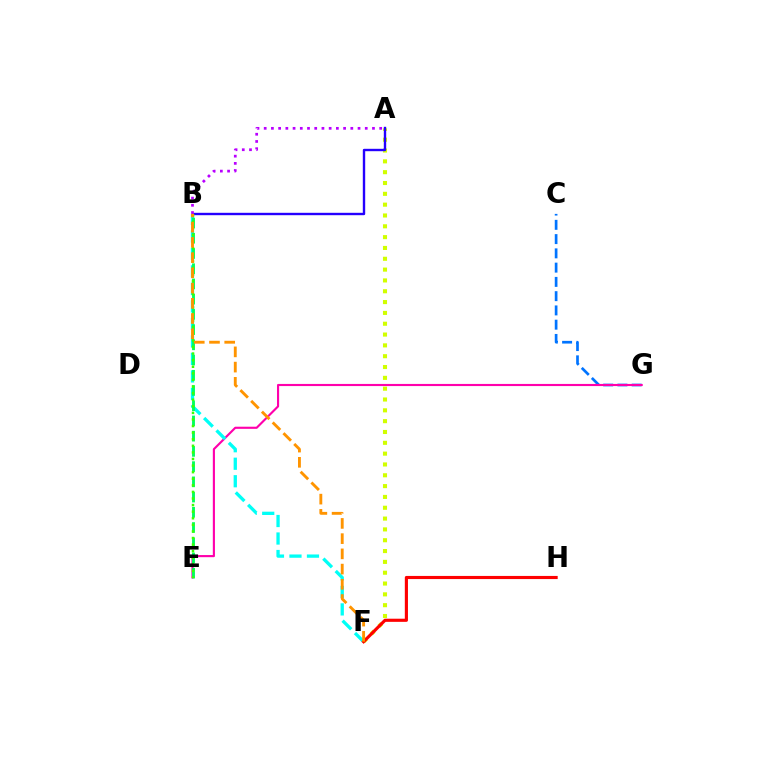{('A', 'F'): [{'color': '#d1ff00', 'line_style': 'dotted', 'thickness': 2.94}], ('C', 'G'): [{'color': '#0074ff', 'line_style': 'dashed', 'thickness': 1.94}], ('E', 'G'): [{'color': '#ff00ac', 'line_style': 'solid', 'thickness': 1.54}], ('A', 'B'): [{'color': '#2500ff', 'line_style': 'solid', 'thickness': 1.72}, {'color': '#b900ff', 'line_style': 'dotted', 'thickness': 1.96}], ('B', 'F'): [{'color': '#00fff6', 'line_style': 'dashed', 'thickness': 2.38}, {'color': '#ff9400', 'line_style': 'dashed', 'thickness': 2.07}], ('B', 'E'): [{'color': '#00ff5c', 'line_style': 'dashed', 'thickness': 2.07}, {'color': '#3dff00', 'line_style': 'dotted', 'thickness': 1.79}], ('F', 'H'): [{'color': '#ff0000', 'line_style': 'solid', 'thickness': 2.26}]}